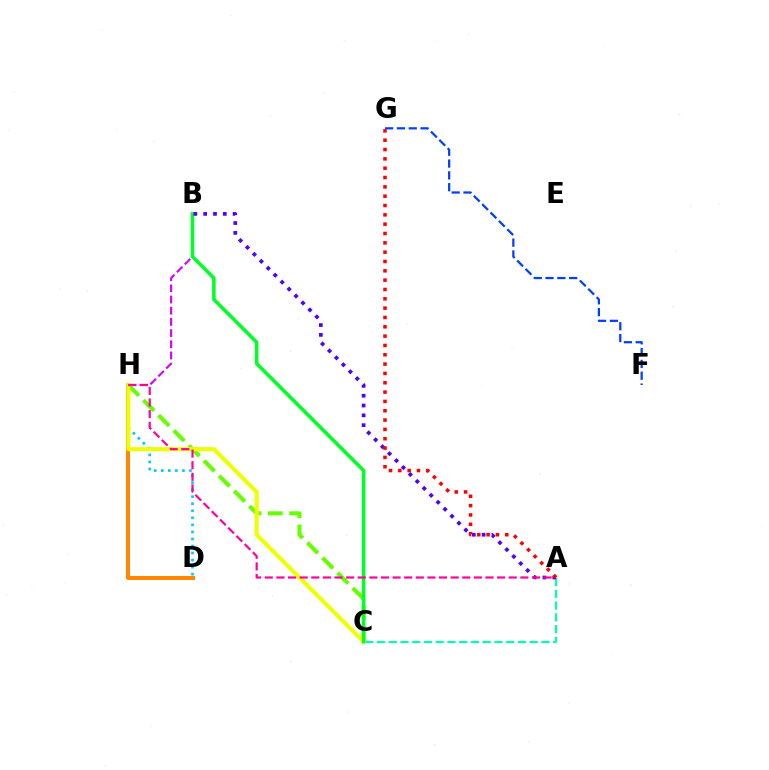{('D', 'H'): [{'color': '#00c7ff', 'line_style': 'dotted', 'thickness': 1.91}, {'color': '#ff8800', 'line_style': 'solid', 'thickness': 2.87}], ('C', 'H'): [{'color': '#66ff00', 'line_style': 'dashed', 'thickness': 2.91}, {'color': '#eeff00', 'line_style': 'solid', 'thickness': 2.95}], ('A', 'C'): [{'color': '#00ffaf', 'line_style': 'dashed', 'thickness': 1.6}], ('B', 'H'): [{'color': '#d600ff', 'line_style': 'dashed', 'thickness': 1.52}], ('F', 'G'): [{'color': '#003fff', 'line_style': 'dashed', 'thickness': 1.61}], ('B', 'C'): [{'color': '#00ff27', 'line_style': 'solid', 'thickness': 2.54}], ('A', 'B'): [{'color': '#4f00ff', 'line_style': 'dotted', 'thickness': 2.67}], ('A', 'H'): [{'color': '#ff00a0', 'line_style': 'dashed', 'thickness': 1.58}], ('A', 'G'): [{'color': '#ff0000', 'line_style': 'dotted', 'thickness': 2.53}]}